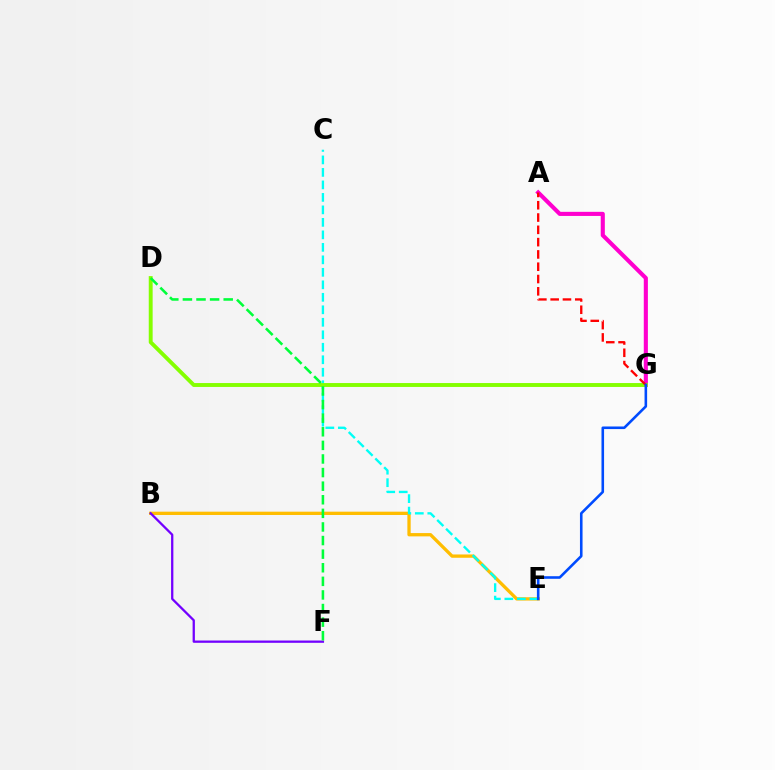{('B', 'E'): [{'color': '#ffbd00', 'line_style': 'solid', 'thickness': 2.38}], ('C', 'E'): [{'color': '#00fff6', 'line_style': 'dashed', 'thickness': 1.7}], ('B', 'F'): [{'color': '#7200ff', 'line_style': 'solid', 'thickness': 1.65}], ('A', 'G'): [{'color': '#ff00cf', 'line_style': 'solid', 'thickness': 2.96}, {'color': '#ff0000', 'line_style': 'dashed', 'thickness': 1.67}], ('D', 'G'): [{'color': '#84ff00', 'line_style': 'solid', 'thickness': 2.8}], ('D', 'F'): [{'color': '#00ff39', 'line_style': 'dashed', 'thickness': 1.85}], ('E', 'G'): [{'color': '#004bff', 'line_style': 'solid', 'thickness': 1.86}]}